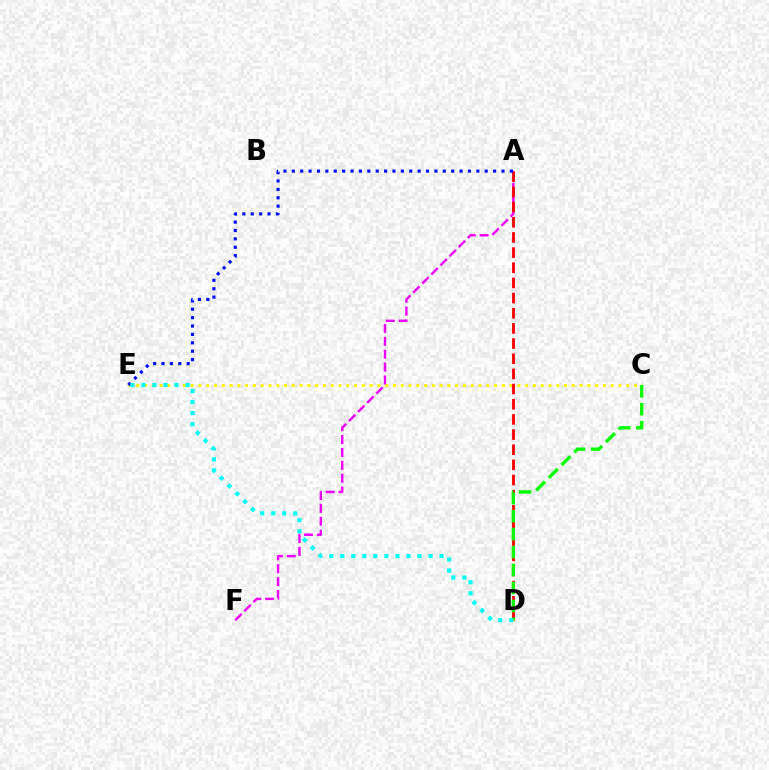{('C', 'E'): [{'color': '#fcf500', 'line_style': 'dotted', 'thickness': 2.11}], ('A', 'F'): [{'color': '#ee00ff', 'line_style': 'dashed', 'thickness': 1.75}], ('A', 'D'): [{'color': '#ff0000', 'line_style': 'dashed', 'thickness': 2.06}], ('A', 'E'): [{'color': '#0010ff', 'line_style': 'dotted', 'thickness': 2.28}], ('C', 'D'): [{'color': '#08ff00', 'line_style': 'dashed', 'thickness': 2.44}], ('D', 'E'): [{'color': '#00fff6', 'line_style': 'dotted', 'thickness': 3.0}]}